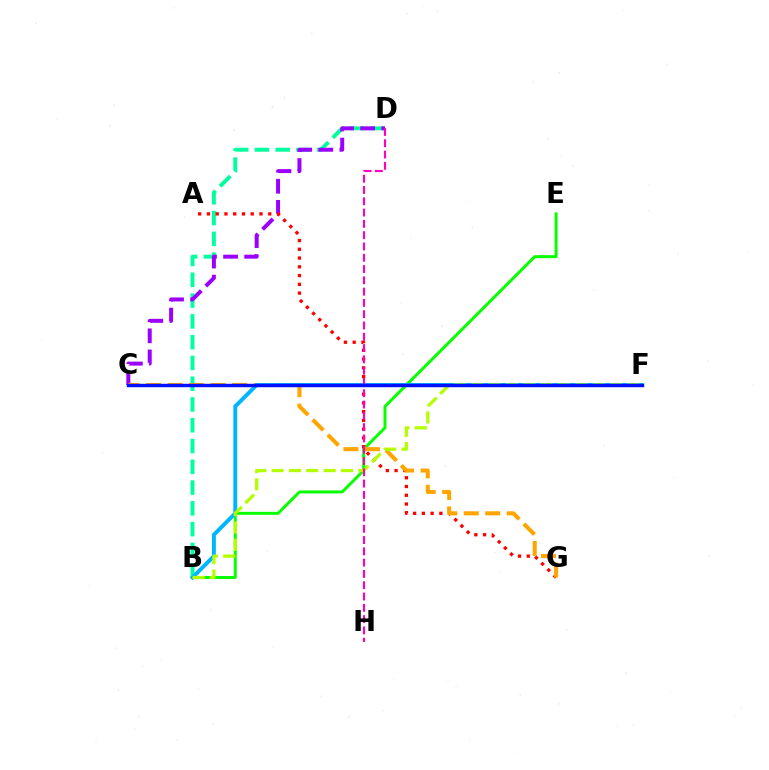{('B', 'D'): [{'color': '#00ff9d', 'line_style': 'dashed', 'thickness': 2.82}], ('C', 'D'): [{'color': '#9b00ff', 'line_style': 'dashed', 'thickness': 2.86}], ('B', 'E'): [{'color': '#08ff00', 'line_style': 'solid', 'thickness': 2.14}], ('A', 'G'): [{'color': '#ff0000', 'line_style': 'dotted', 'thickness': 2.38}], ('C', 'G'): [{'color': '#ffa500', 'line_style': 'dashed', 'thickness': 2.92}], ('B', 'F'): [{'color': '#00b5ff', 'line_style': 'solid', 'thickness': 2.83}, {'color': '#b3ff00', 'line_style': 'dashed', 'thickness': 2.36}], ('D', 'H'): [{'color': '#ff00bd', 'line_style': 'dashed', 'thickness': 1.53}], ('C', 'F'): [{'color': '#0010ff', 'line_style': 'solid', 'thickness': 2.47}]}